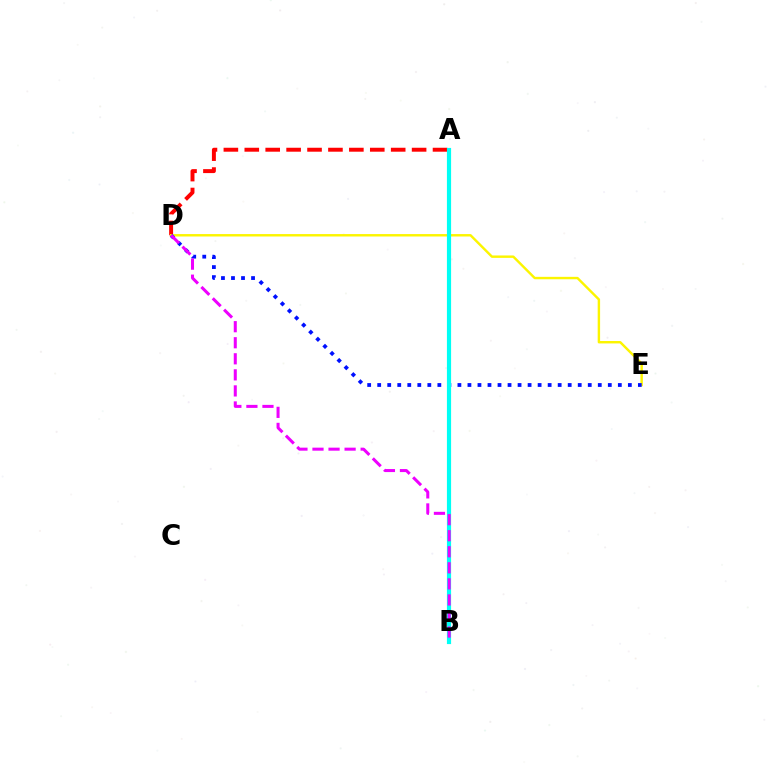{('A', 'D'): [{'color': '#ff0000', 'line_style': 'dashed', 'thickness': 2.84}], ('D', 'E'): [{'color': '#fcf500', 'line_style': 'solid', 'thickness': 1.74}, {'color': '#0010ff', 'line_style': 'dotted', 'thickness': 2.72}], ('A', 'B'): [{'color': '#08ff00', 'line_style': 'solid', 'thickness': 2.18}, {'color': '#00fff6', 'line_style': 'solid', 'thickness': 3.0}], ('B', 'D'): [{'color': '#ee00ff', 'line_style': 'dashed', 'thickness': 2.18}]}